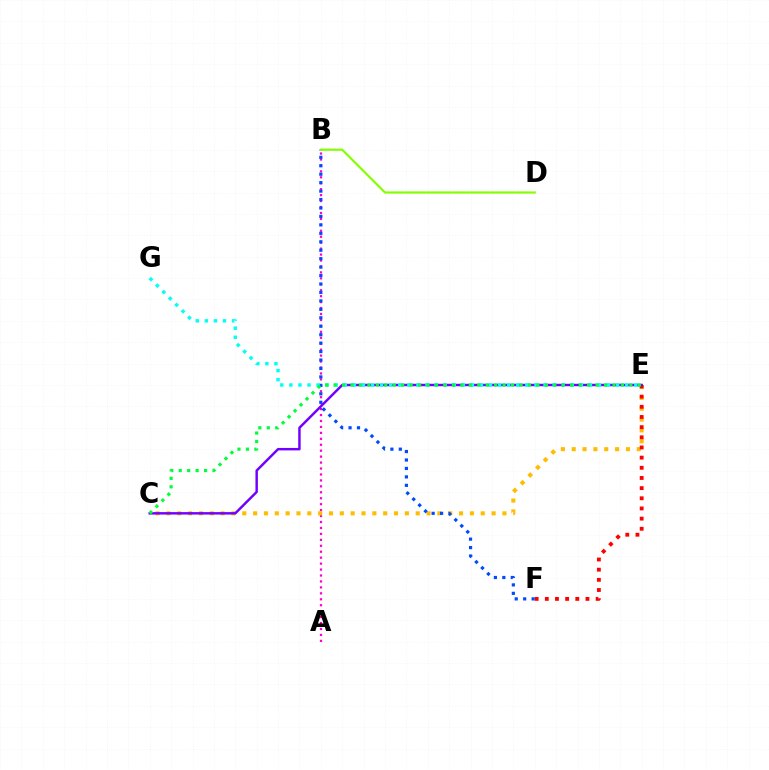{('A', 'B'): [{'color': '#ff00cf', 'line_style': 'dotted', 'thickness': 1.61}], ('C', 'E'): [{'color': '#ffbd00', 'line_style': 'dotted', 'thickness': 2.95}, {'color': '#7200ff', 'line_style': 'solid', 'thickness': 1.77}, {'color': '#00ff39', 'line_style': 'dotted', 'thickness': 2.3}], ('E', 'F'): [{'color': '#ff0000', 'line_style': 'dotted', 'thickness': 2.76}], ('B', 'F'): [{'color': '#004bff', 'line_style': 'dotted', 'thickness': 2.29}], ('E', 'G'): [{'color': '#00fff6', 'line_style': 'dotted', 'thickness': 2.47}], ('B', 'D'): [{'color': '#84ff00', 'line_style': 'solid', 'thickness': 1.57}]}